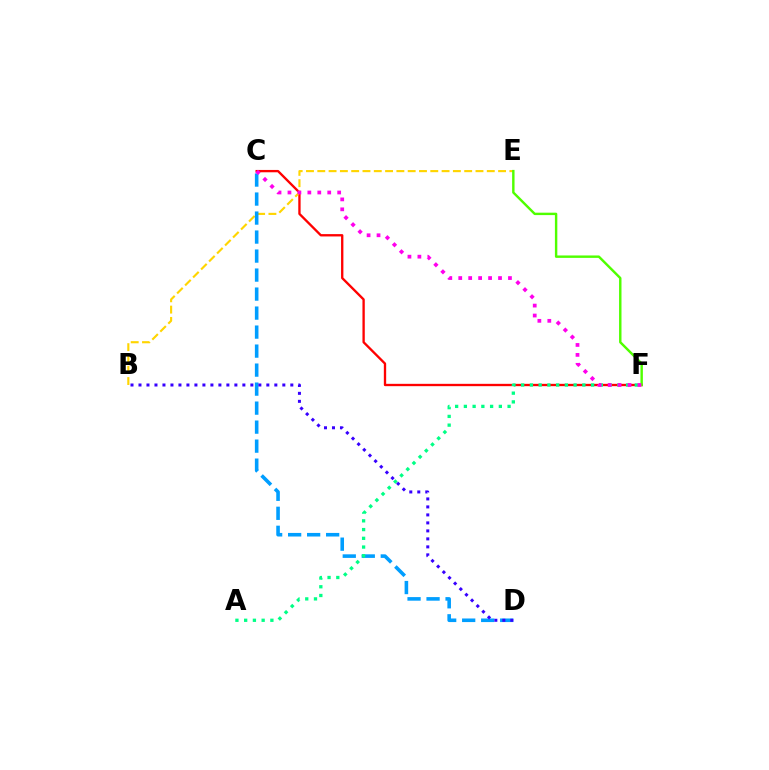{('C', 'F'): [{'color': '#ff0000', 'line_style': 'solid', 'thickness': 1.68}, {'color': '#ff00ed', 'line_style': 'dotted', 'thickness': 2.7}], ('B', 'E'): [{'color': '#ffd500', 'line_style': 'dashed', 'thickness': 1.54}], ('C', 'D'): [{'color': '#009eff', 'line_style': 'dashed', 'thickness': 2.58}], ('A', 'F'): [{'color': '#00ff86', 'line_style': 'dotted', 'thickness': 2.38}], ('B', 'D'): [{'color': '#3700ff', 'line_style': 'dotted', 'thickness': 2.17}], ('E', 'F'): [{'color': '#4fff00', 'line_style': 'solid', 'thickness': 1.74}]}